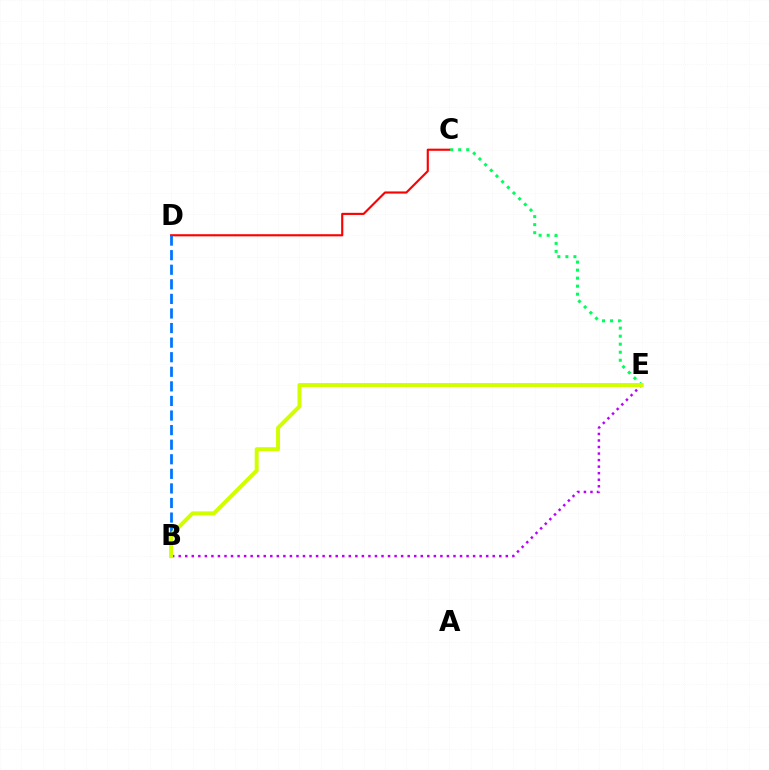{('C', 'E'): [{'color': '#00ff5c', 'line_style': 'dotted', 'thickness': 2.18}], ('C', 'D'): [{'color': '#ff0000', 'line_style': 'solid', 'thickness': 1.53}], ('B', 'D'): [{'color': '#0074ff', 'line_style': 'dashed', 'thickness': 1.98}], ('B', 'E'): [{'color': '#b900ff', 'line_style': 'dotted', 'thickness': 1.78}, {'color': '#d1ff00', 'line_style': 'solid', 'thickness': 2.85}]}